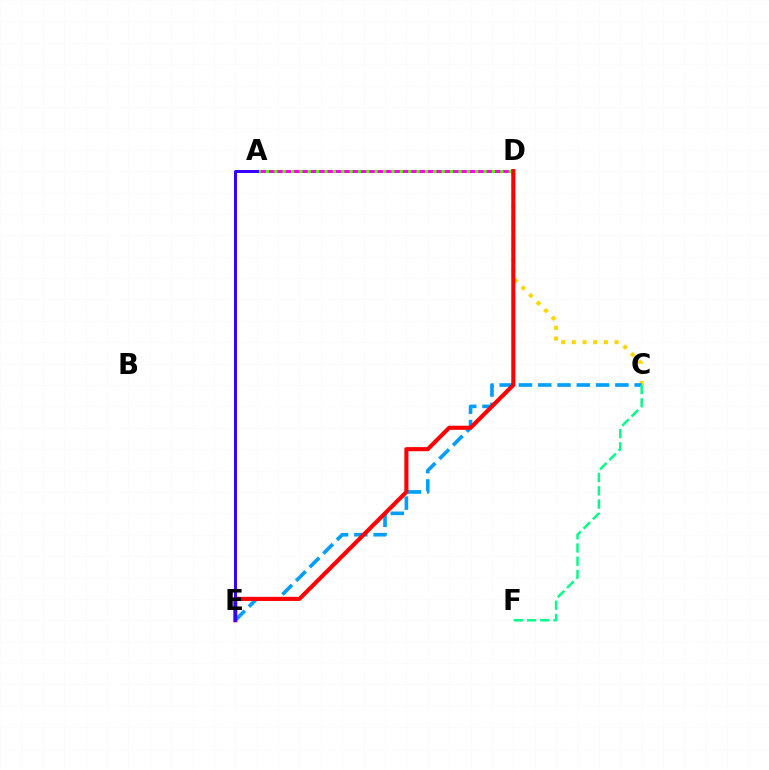{('C', 'D'): [{'color': '#ffd500', 'line_style': 'dotted', 'thickness': 2.9}], ('C', 'E'): [{'color': '#009eff', 'line_style': 'dashed', 'thickness': 2.62}], ('A', 'D'): [{'color': '#ff00ed', 'line_style': 'solid', 'thickness': 2.13}, {'color': '#4fff00', 'line_style': 'dotted', 'thickness': 2.27}], ('C', 'F'): [{'color': '#00ff86', 'line_style': 'dashed', 'thickness': 1.79}], ('D', 'E'): [{'color': '#ff0000', 'line_style': 'solid', 'thickness': 2.95}], ('A', 'E'): [{'color': '#3700ff', 'line_style': 'solid', 'thickness': 2.16}]}